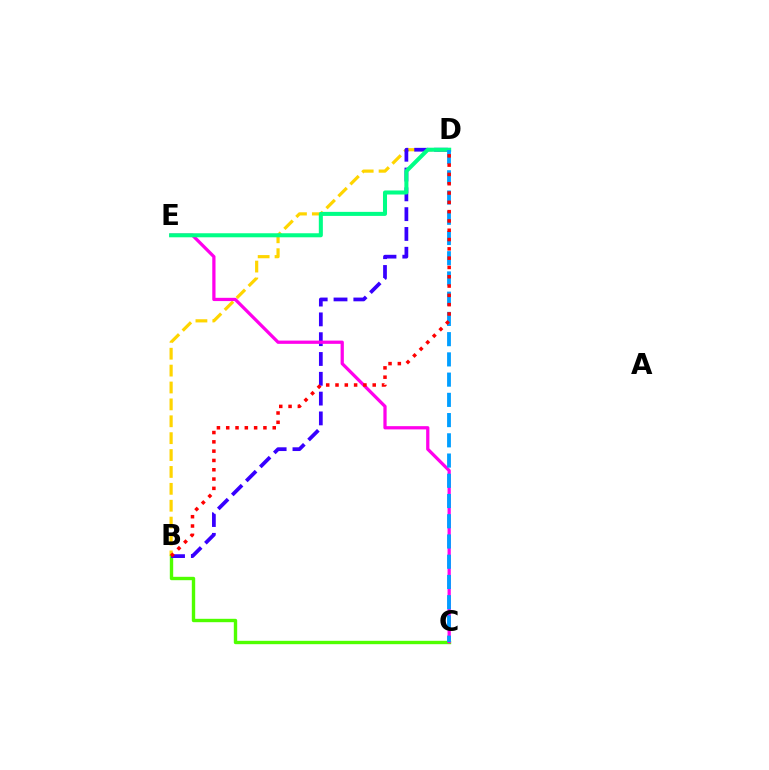{('B', 'D'): [{'color': '#ffd500', 'line_style': 'dashed', 'thickness': 2.29}, {'color': '#3700ff', 'line_style': 'dashed', 'thickness': 2.69}, {'color': '#ff0000', 'line_style': 'dotted', 'thickness': 2.53}], ('B', 'C'): [{'color': '#4fff00', 'line_style': 'solid', 'thickness': 2.43}], ('C', 'E'): [{'color': '#ff00ed', 'line_style': 'solid', 'thickness': 2.34}], ('D', 'E'): [{'color': '#00ff86', 'line_style': 'solid', 'thickness': 2.91}], ('C', 'D'): [{'color': '#009eff', 'line_style': 'dashed', 'thickness': 2.75}]}